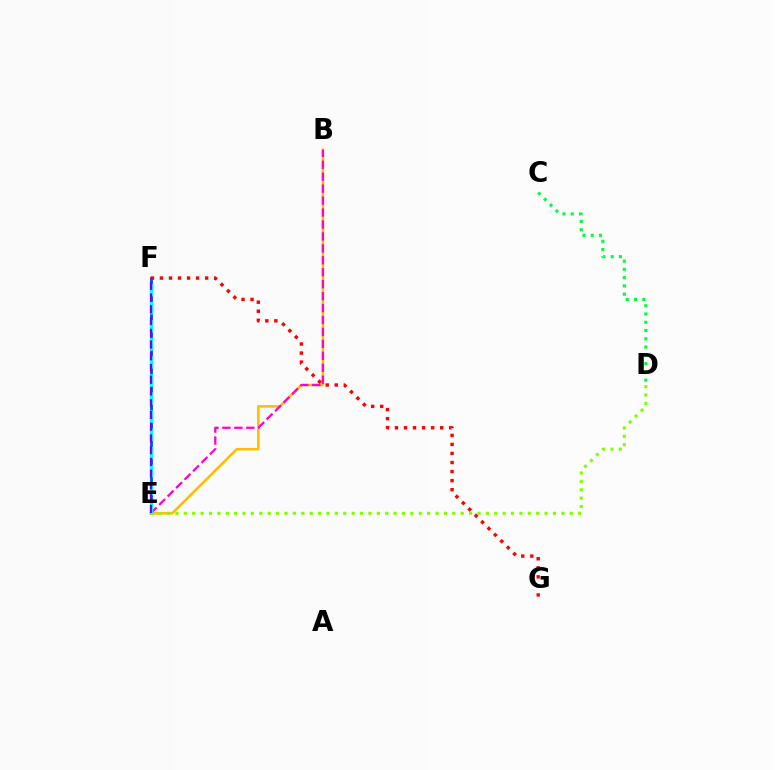{('E', 'F'): [{'color': '#004bff', 'line_style': 'solid', 'thickness': 2.03}, {'color': '#00fff6', 'line_style': 'dashed', 'thickness': 2.46}, {'color': '#7200ff', 'line_style': 'dashed', 'thickness': 1.6}], ('C', 'D'): [{'color': '#00ff39', 'line_style': 'dotted', 'thickness': 2.25}], ('B', 'E'): [{'color': '#ffbd00', 'line_style': 'solid', 'thickness': 1.83}, {'color': '#ff00cf', 'line_style': 'dashed', 'thickness': 1.62}], ('D', 'E'): [{'color': '#84ff00', 'line_style': 'dotted', 'thickness': 2.28}], ('F', 'G'): [{'color': '#ff0000', 'line_style': 'dotted', 'thickness': 2.46}]}